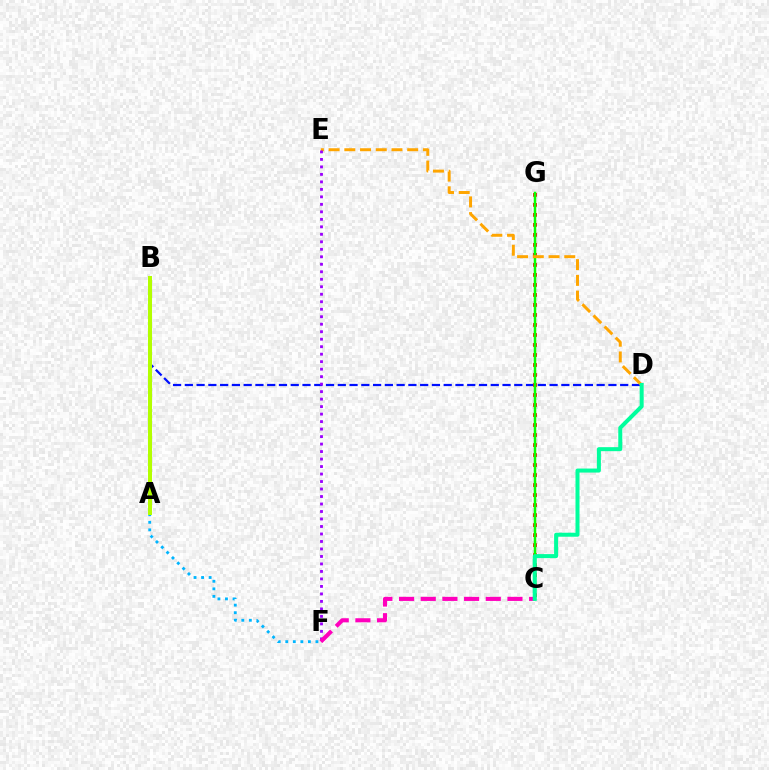{('B', 'D'): [{'color': '#0010ff', 'line_style': 'dashed', 'thickness': 1.6}], ('C', 'G'): [{'color': '#ff0000', 'line_style': 'dotted', 'thickness': 2.72}, {'color': '#08ff00', 'line_style': 'solid', 'thickness': 1.8}], ('D', 'E'): [{'color': '#ffa500', 'line_style': 'dashed', 'thickness': 2.14}], ('E', 'F'): [{'color': '#9b00ff', 'line_style': 'dotted', 'thickness': 2.04}], ('C', 'F'): [{'color': '#ff00bd', 'line_style': 'dashed', 'thickness': 2.95}], ('C', 'D'): [{'color': '#00ff9d', 'line_style': 'solid', 'thickness': 2.89}], ('A', 'F'): [{'color': '#00b5ff', 'line_style': 'dotted', 'thickness': 2.05}], ('A', 'B'): [{'color': '#b3ff00', 'line_style': 'solid', 'thickness': 2.89}]}